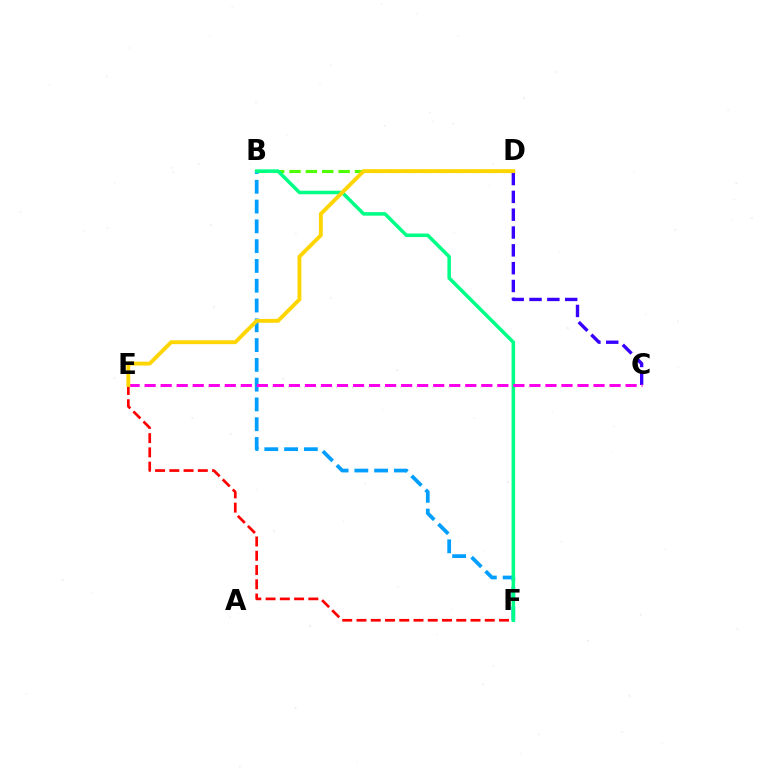{('B', 'D'): [{'color': '#4fff00', 'line_style': 'dashed', 'thickness': 2.22}], ('C', 'D'): [{'color': '#3700ff', 'line_style': 'dashed', 'thickness': 2.42}], ('B', 'F'): [{'color': '#009eff', 'line_style': 'dashed', 'thickness': 2.69}, {'color': '#00ff86', 'line_style': 'solid', 'thickness': 2.54}], ('C', 'E'): [{'color': '#ff00ed', 'line_style': 'dashed', 'thickness': 2.18}], ('E', 'F'): [{'color': '#ff0000', 'line_style': 'dashed', 'thickness': 1.94}], ('D', 'E'): [{'color': '#ffd500', 'line_style': 'solid', 'thickness': 2.78}]}